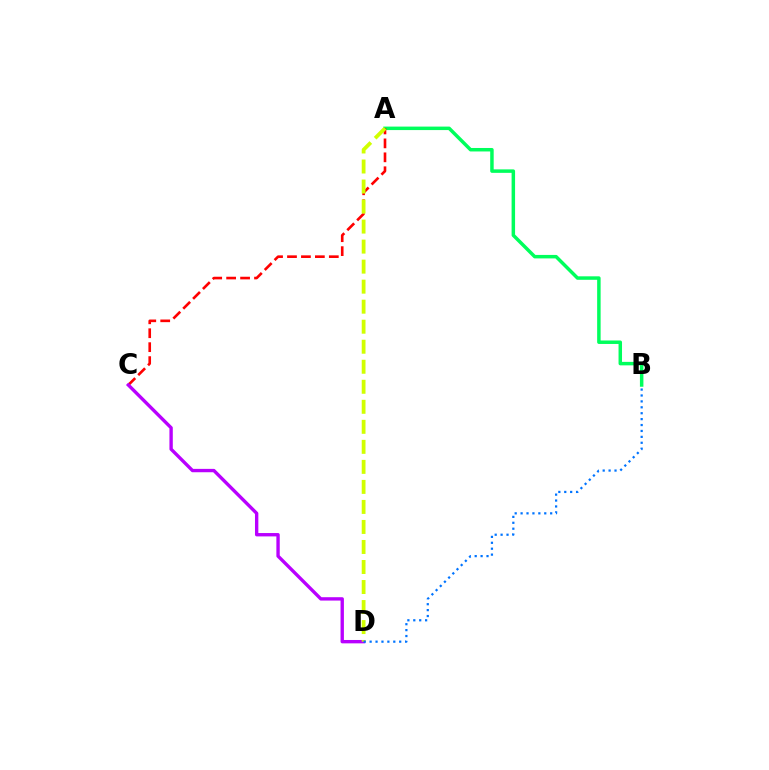{('A', 'B'): [{'color': '#00ff5c', 'line_style': 'solid', 'thickness': 2.51}], ('A', 'C'): [{'color': '#ff0000', 'line_style': 'dashed', 'thickness': 1.89}], ('C', 'D'): [{'color': '#b900ff', 'line_style': 'solid', 'thickness': 2.42}], ('A', 'D'): [{'color': '#d1ff00', 'line_style': 'dashed', 'thickness': 2.72}], ('B', 'D'): [{'color': '#0074ff', 'line_style': 'dotted', 'thickness': 1.61}]}